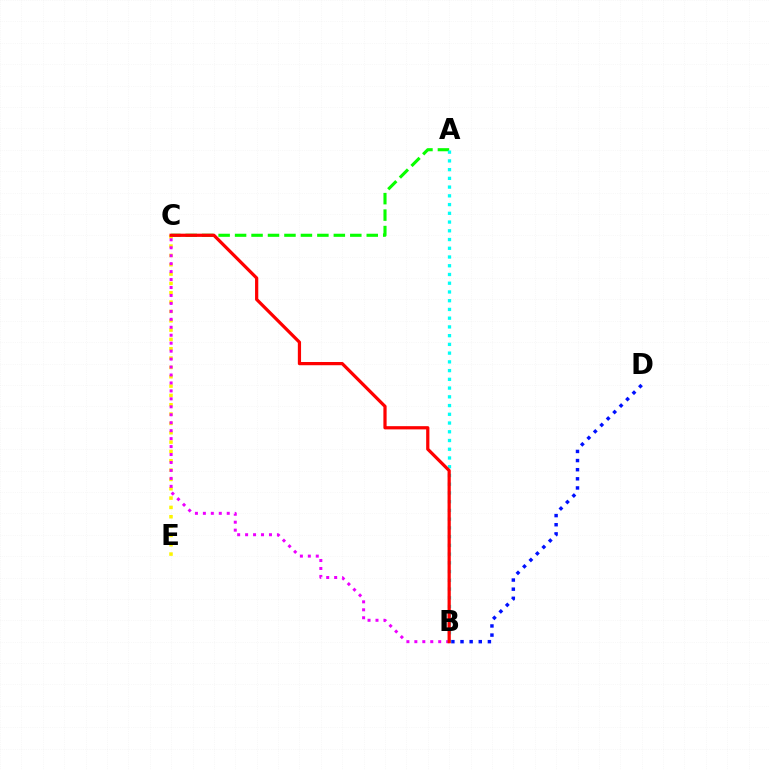{('A', 'C'): [{'color': '#08ff00', 'line_style': 'dashed', 'thickness': 2.24}], ('B', 'D'): [{'color': '#0010ff', 'line_style': 'dotted', 'thickness': 2.48}], ('C', 'E'): [{'color': '#fcf500', 'line_style': 'dotted', 'thickness': 2.54}], ('B', 'C'): [{'color': '#ee00ff', 'line_style': 'dotted', 'thickness': 2.16}, {'color': '#ff0000', 'line_style': 'solid', 'thickness': 2.32}], ('A', 'B'): [{'color': '#00fff6', 'line_style': 'dotted', 'thickness': 2.37}]}